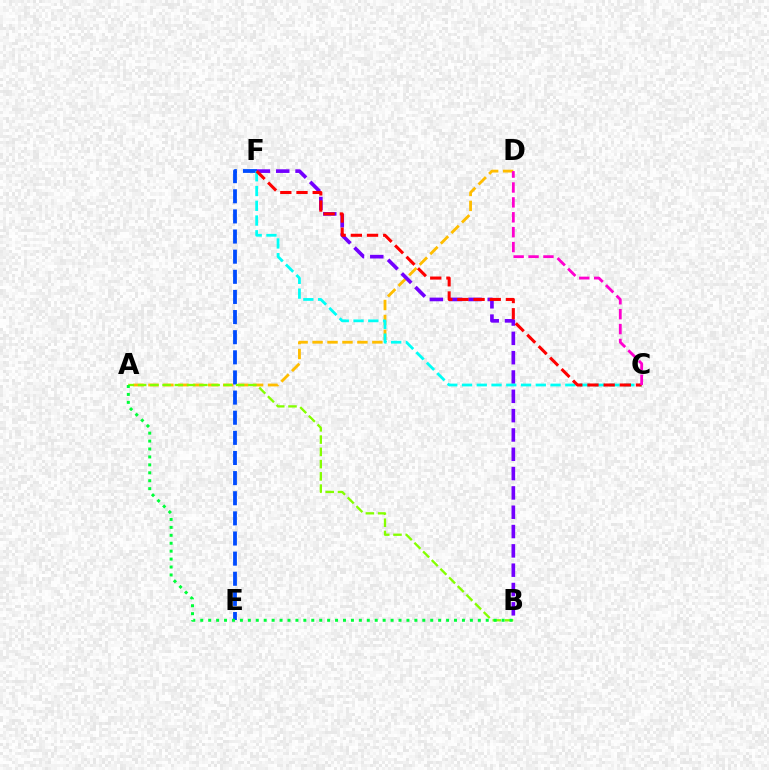{('A', 'D'): [{'color': '#ffbd00', 'line_style': 'dashed', 'thickness': 2.03}], ('E', 'F'): [{'color': '#004bff', 'line_style': 'dashed', 'thickness': 2.73}], ('A', 'B'): [{'color': '#84ff00', 'line_style': 'dashed', 'thickness': 1.66}, {'color': '#00ff39', 'line_style': 'dotted', 'thickness': 2.15}], ('B', 'F'): [{'color': '#7200ff', 'line_style': 'dashed', 'thickness': 2.62}], ('C', 'F'): [{'color': '#00fff6', 'line_style': 'dashed', 'thickness': 2.0}, {'color': '#ff0000', 'line_style': 'dashed', 'thickness': 2.2}], ('C', 'D'): [{'color': '#ff00cf', 'line_style': 'dashed', 'thickness': 2.02}]}